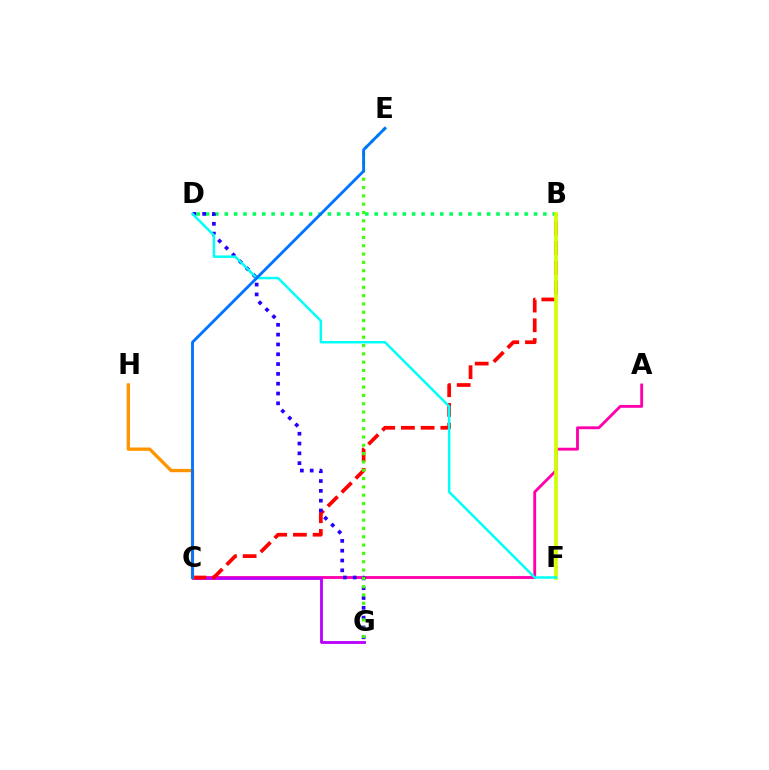{('A', 'C'): [{'color': '#ff00ac', 'line_style': 'solid', 'thickness': 2.05}], ('C', 'G'): [{'color': '#b900ff', 'line_style': 'solid', 'thickness': 2.03}], ('B', 'C'): [{'color': '#ff0000', 'line_style': 'dashed', 'thickness': 2.68}], ('B', 'D'): [{'color': '#00ff5c', 'line_style': 'dotted', 'thickness': 2.55}], ('D', 'G'): [{'color': '#2500ff', 'line_style': 'dotted', 'thickness': 2.67}], ('E', 'G'): [{'color': '#3dff00', 'line_style': 'dotted', 'thickness': 2.26}], ('B', 'F'): [{'color': '#d1ff00', 'line_style': 'solid', 'thickness': 2.65}], ('C', 'H'): [{'color': '#ff9400', 'line_style': 'solid', 'thickness': 2.39}], ('D', 'F'): [{'color': '#00fff6', 'line_style': 'solid', 'thickness': 1.78}], ('C', 'E'): [{'color': '#0074ff', 'line_style': 'solid', 'thickness': 2.05}]}